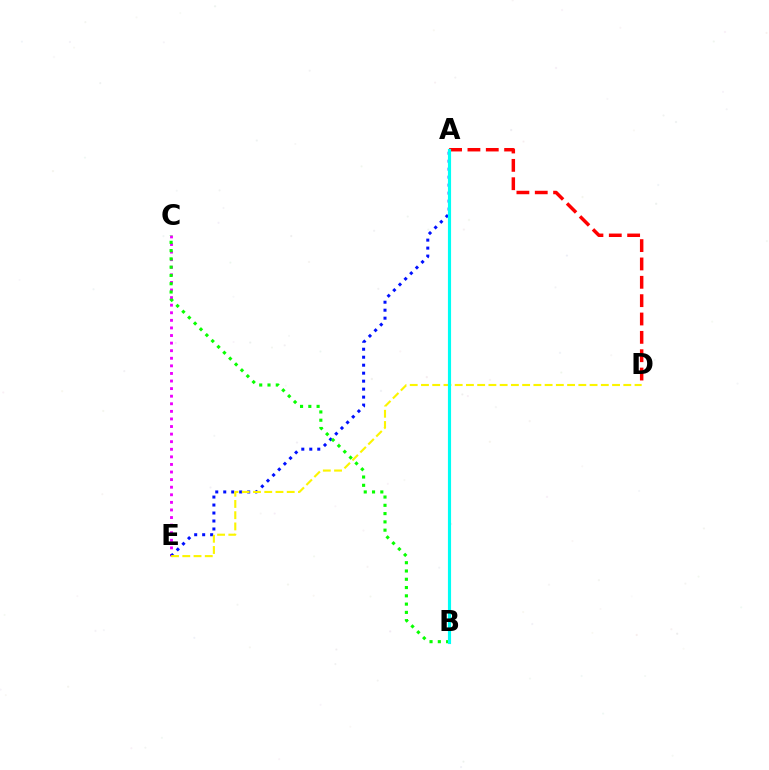{('C', 'E'): [{'color': '#ee00ff', 'line_style': 'dotted', 'thickness': 2.06}], ('A', 'D'): [{'color': '#ff0000', 'line_style': 'dashed', 'thickness': 2.49}], ('A', 'E'): [{'color': '#0010ff', 'line_style': 'dotted', 'thickness': 2.17}], ('D', 'E'): [{'color': '#fcf500', 'line_style': 'dashed', 'thickness': 1.53}], ('B', 'C'): [{'color': '#08ff00', 'line_style': 'dotted', 'thickness': 2.25}], ('A', 'B'): [{'color': '#00fff6', 'line_style': 'solid', 'thickness': 2.26}]}